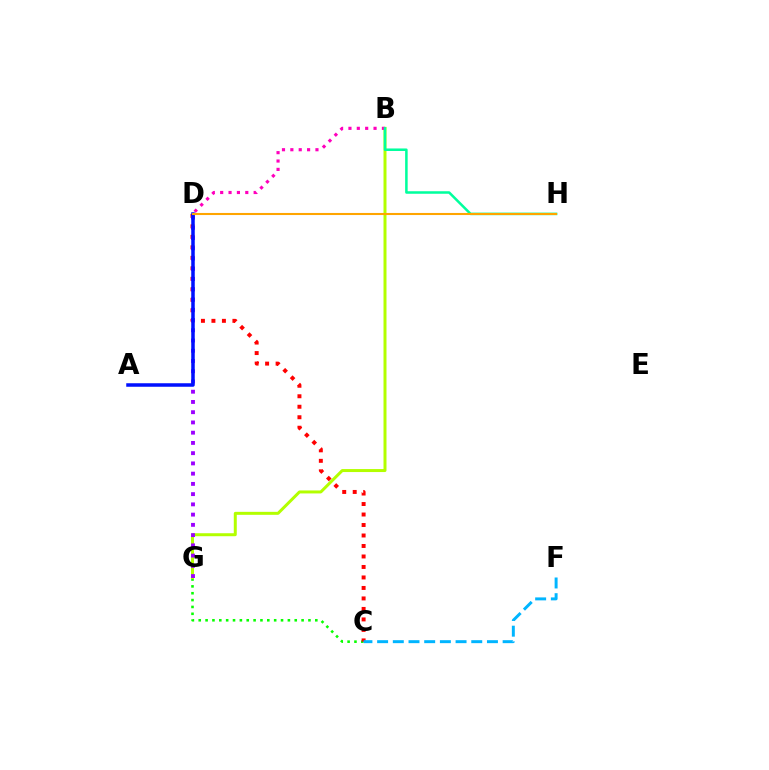{('C', 'G'): [{'color': '#08ff00', 'line_style': 'dotted', 'thickness': 1.86}], ('B', 'G'): [{'color': '#b3ff00', 'line_style': 'solid', 'thickness': 2.15}], ('C', 'D'): [{'color': '#ff0000', 'line_style': 'dotted', 'thickness': 2.85}], ('D', 'G'): [{'color': '#9b00ff', 'line_style': 'dotted', 'thickness': 2.78}], ('C', 'F'): [{'color': '#00b5ff', 'line_style': 'dashed', 'thickness': 2.13}], ('B', 'D'): [{'color': '#ff00bd', 'line_style': 'dotted', 'thickness': 2.27}], ('A', 'D'): [{'color': '#0010ff', 'line_style': 'solid', 'thickness': 2.52}], ('B', 'H'): [{'color': '#00ff9d', 'line_style': 'solid', 'thickness': 1.82}], ('D', 'H'): [{'color': '#ffa500', 'line_style': 'solid', 'thickness': 1.5}]}